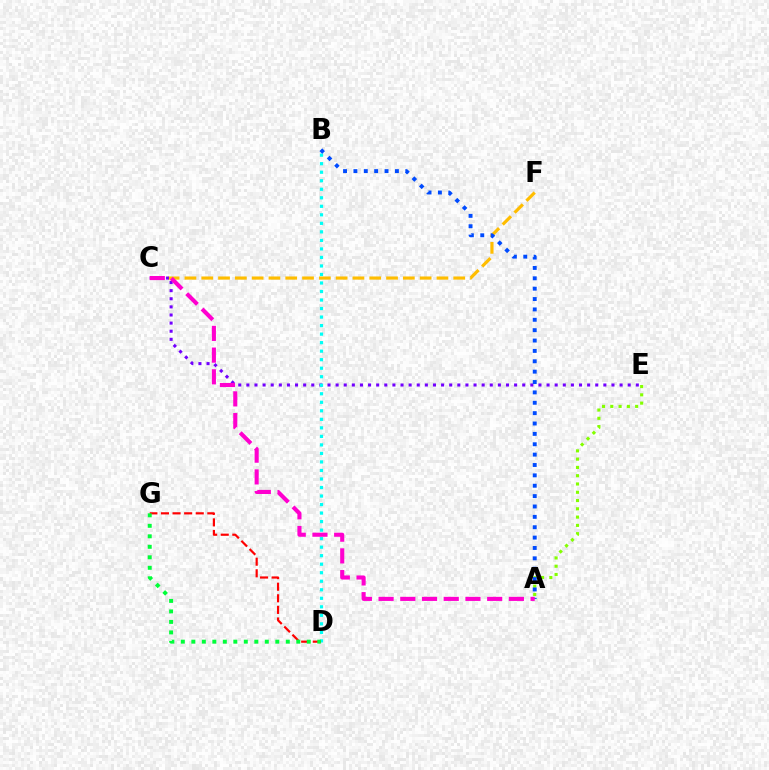{('A', 'E'): [{'color': '#84ff00', 'line_style': 'dotted', 'thickness': 2.25}], ('C', 'F'): [{'color': '#ffbd00', 'line_style': 'dashed', 'thickness': 2.28}], ('C', 'E'): [{'color': '#7200ff', 'line_style': 'dotted', 'thickness': 2.2}], ('B', 'D'): [{'color': '#00fff6', 'line_style': 'dotted', 'thickness': 2.32}], ('D', 'G'): [{'color': '#ff0000', 'line_style': 'dashed', 'thickness': 1.58}, {'color': '#00ff39', 'line_style': 'dotted', 'thickness': 2.85}], ('A', 'B'): [{'color': '#004bff', 'line_style': 'dotted', 'thickness': 2.82}], ('A', 'C'): [{'color': '#ff00cf', 'line_style': 'dashed', 'thickness': 2.95}]}